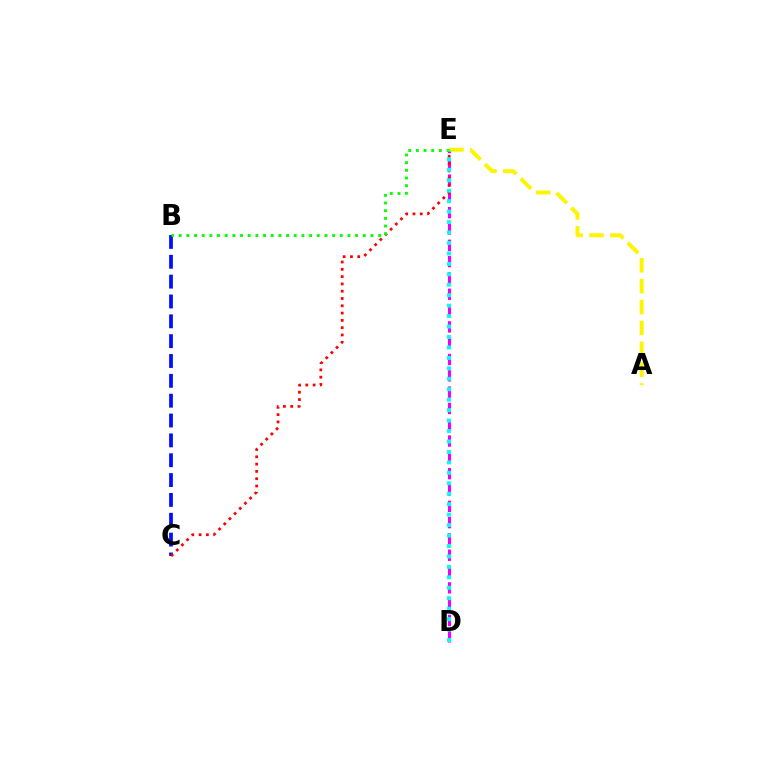{('B', 'C'): [{'color': '#0010ff', 'line_style': 'dashed', 'thickness': 2.7}], ('D', 'E'): [{'color': '#ee00ff', 'line_style': 'dashed', 'thickness': 2.22}, {'color': '#00fff6', 'line_style': 'dotted', 'thickness': 2.84}], ('C', 'E'): [{'color': '#ff0000', 'line_style': 'dotted', 'thickness': 1.98}], ('A', 'E'): [{'color': '#fcf500', 'line_style': 'dashed', 'thickness': 2.84}], ('B', 'E'): [{'color': '#08ff00', 'line_style': 'dotted', 'thickness': 2.08}]}